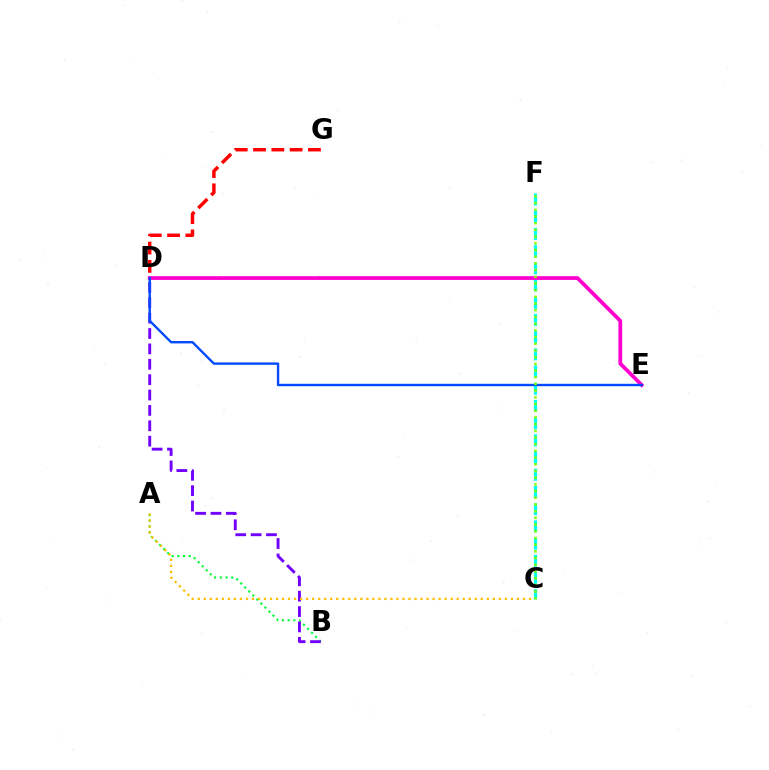{('C', 'F'): [{'color': '#00fff6', 'line_style': 'dashed', 'thickness': 2.34}, {'color': '#84ff00', 'line_style': 'dotted', 'thickness': 1.82}], ('A', 'B'): [{'color': '#00ff39', 'line_style': 'dotted', 'thickness': 1.55}], ('D', 'E'): [{'color': '#ff00cf', 'line_style': 'solid', 'thickness': 2.7}, {'color': '#004bff', 'line_style': 'solid', 'thickness': 1.72}], ('B', 'D'): [{'color': '#7200ff', 'line_style': 'dashed', 'thickness': 2.09}], ('A', 'C'): [{'color': '#ffbd00', 'line_style': 'dotted', 'thickness': 1.64}], ('D', 'G'): [{'color': '#ff0000', 'line_style': 'dashed', 'thickness': 2.49}]}